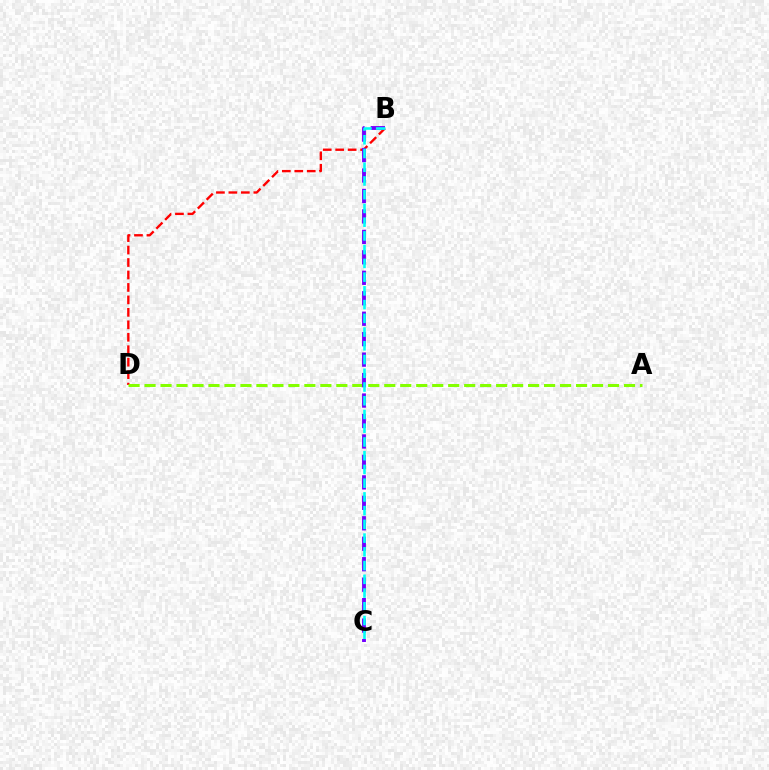{('B', 'D'): [{'color': '#ff0000', 'line_style': 'dashed', 'thickness': 1.69}], ('A', 'D'): [{'color': '#84ff00', 'line_style': 'dashed', 'thickness': 2.17}], ('B', 'C'): [{'color': '#7200ff', 'line_style': 'dashed', 'thickness': 2.78}, {'color': '#00fff6', 'line_style': 'dashed', 'thickness': 1.87}]}